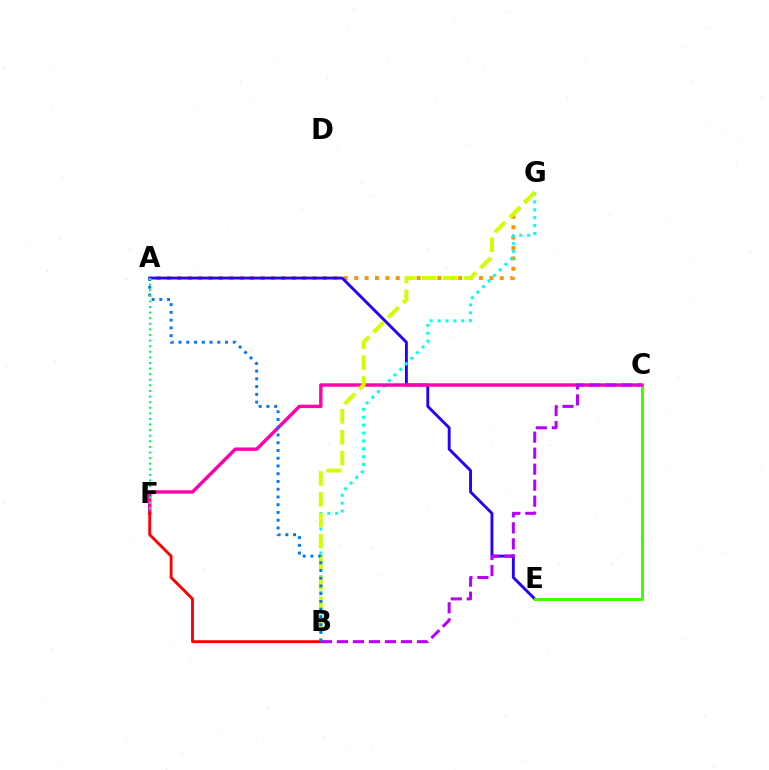{('A', 'G'): [{'color': '#ff9400', 'line_style': 'dotted', 'thickness': 2.83}], ('A', 'E'): [{'color': '#2500ff', 'line_style': 'solid', 'thickness': 2.07}], ('B', 'G'): [{'color': '#00fff6', 'line_style': 'dotted', 'thickness': 2.15}, {'color': '#d1ff00', 'line_style': 'dashed', 'thickness': 2.84}], ('C', 'E'): [{'color': '#3dff00', 'line_style': 'solid', 'thickness': 2.13}], ('C', 'F'): [{'color': '#ff00ac', 'line_style': 'solid', 'thickness': 2.46}], ('B', 'F'): [{'color': '#ff0000', 'line_style': 'solid', 'thickness': 2.06}], ('B', 'C'): [{'color': '#b900ff', 'line_style': 'dashed', 'thickness': 2.18}], ('A', 'B'): [{'color': '#0074ff', 'line_style': 'dotted', 'thickness': 2.11}], ('A', 'F'): [{'color': '#00ff5c', 'line_style': 'dotted', 'thickness': 1.52}]}